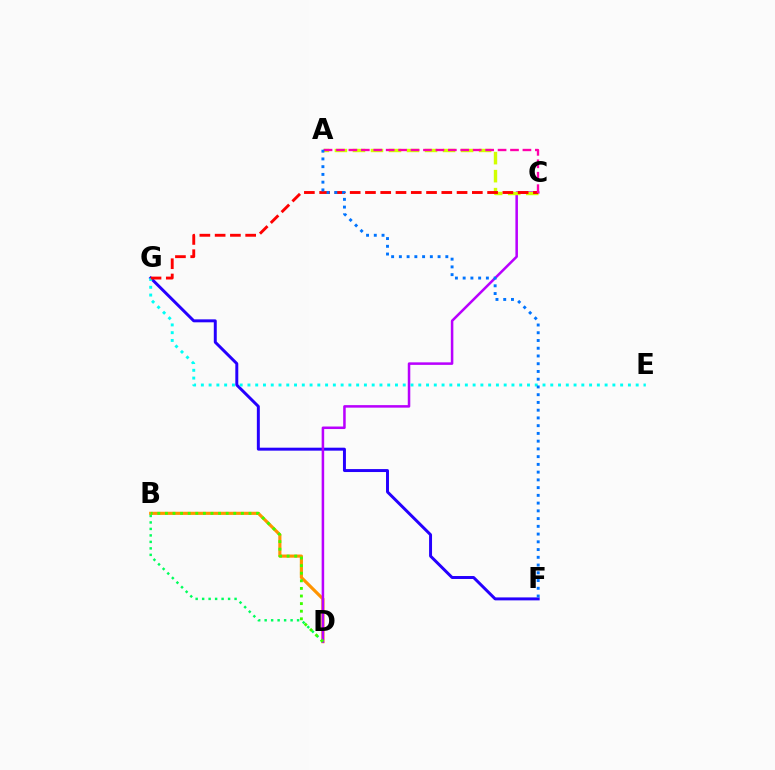{('B', 'D'): [{'color': '#ff9400', 'line_style': 'solid', 'thickness': 2.27}, {'color': '#00ff5c', 'line_style': 'dotted', 'thickness': 1.76}, {'color': '#3dff00', 'line_style': 'dotted', 'thickness': 2.06}], ('F', 'G'): [{'color': '#2500ff', 'line_style': 'solid', 'thickness': 2.13}], ('C', 'D'): [{'color': '#b900ff', 'line_style': 'solid', 'thickness': 1.82}], ('A', 'C'): [{'color': '#d1ff00', 'line_style': 'dashed', 'thickness': 2.45}, {'color': '#ff00ac', 'line_style': 'dashed', 'thickness': 1.69}], ('E', 'G'): [{'color': '#00fff6', 'line_style': 'dotted', 'thickness': 2.11}], ('C', 'G'): [{'color': '#ff0000', 'line_style': 'dashed', 'thickness': 2.07}], ('A', 'F'): [{'color': '#0074ff', 'line_style': 'dotted', 'thickness': 2.1}]}